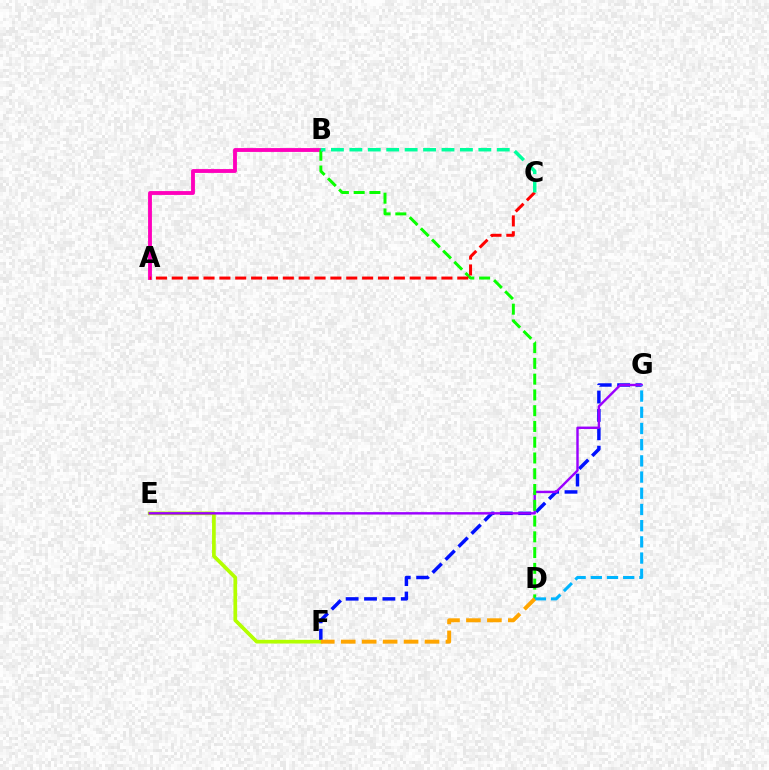{('A', 'B'): [{'color': '#ff00bd', 'line_style': 'solid', 'thickness': 2.77}], ('F', 'G'): [{'color': '#0010ff', 'line_style': 'dashed', 'thickness': 2.5}], ('E', 'F'): [{'color': '#b3ff00', 'line_style': 'solid', 'thickness': 2.66}], ('E', 'G'): [{'color': '#9b00ff', 'line_style': 'solid', 'thickness': 1.74}], ('B', 'D'): [{'color': '#08ff00', 'line_style': 'dashed', 'thickness': 2.14}], ('D', 'G'): [{'color': '#00b5ff', 'line_style': 'dashed', 'thickness': 2.2}], ('A', 'C'): [{'color': '#ff0000', 'line_style': 'dashed', 'thickness': 2.15}], ('B', 'C'): [{'color': '#00ff9d', 'line_style': 'dashed', 'thickness': 2.5}], ('D', 'F'): [{'color': '#ffa500', 'line_style': 'dashed', 'thickness': 2.84}]}